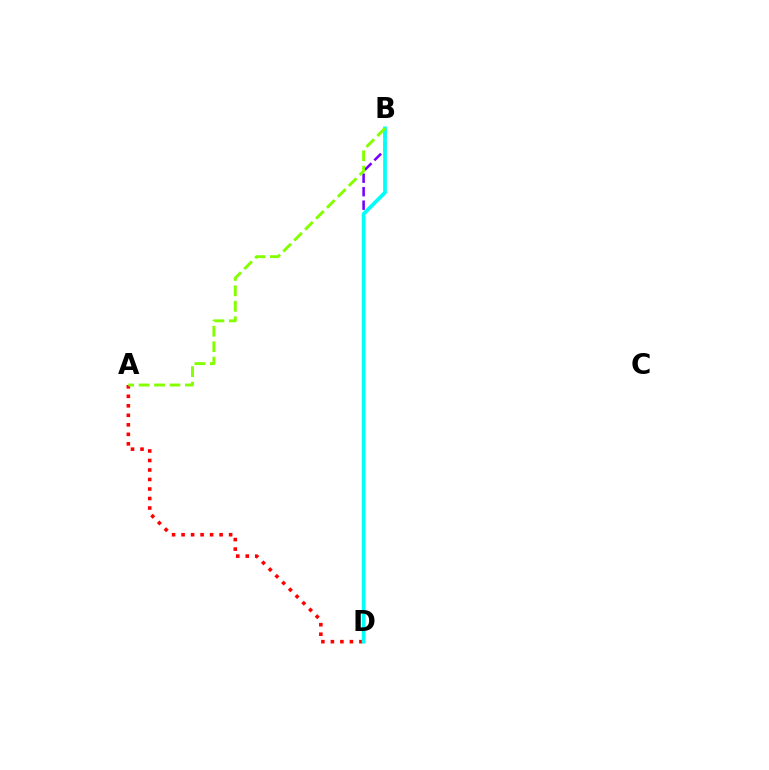{('A', 'D'): [{'color': '#ff0000', 'line_style': 'dotted', 'thickness': 2.58}], ('B', 'D'): [{'color': '#7200ff', 'line_style': 'dashed', 'thickness': 1.83}, {'color': '#00fff6', 'line_style': 'solid', 'thickness': 2.67}], ('A', 'B'): [{'color': '#84ff00', 'line_style': 'dashed', 'thickness': 2.1}]}